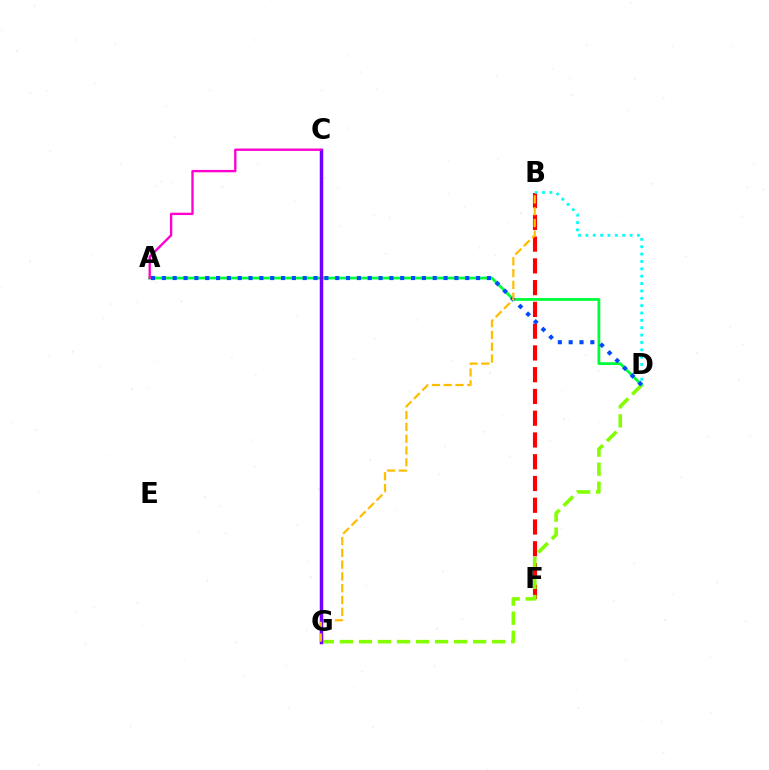{('A', 'D'): [{'color': '#00ff39', 'line_style': 'solid', 'thickness': 2.0}, {'color': '#004bff', 'line_style': 'dotted', 'thickness': 2.94}], ('B', 'F'): [{'color': '#ff0000', 'line_style': 'dashed', 'thickness': 2.96}], ('D', 'G'): [{'color': '#84ff00', 'line_style': 'dashed', 'thickness': 2.59}], ('B', 'D'): [{'color': '#00fff6', 'line_style': 'dotted', 'thickness': 2.0}], ('C', 'G'): [{'color': '#7200ff', 'line_style': 'solid', 'thickness': 2.5}], ('A', 'C'): [{'color': '#ff00cf', 'line_style': 'solid', 'thickness': 1.69}], ('B', 'G'): [{'color': '#ffbd00', 'line_style': 'dashed', 'thickness': 1.6}]}